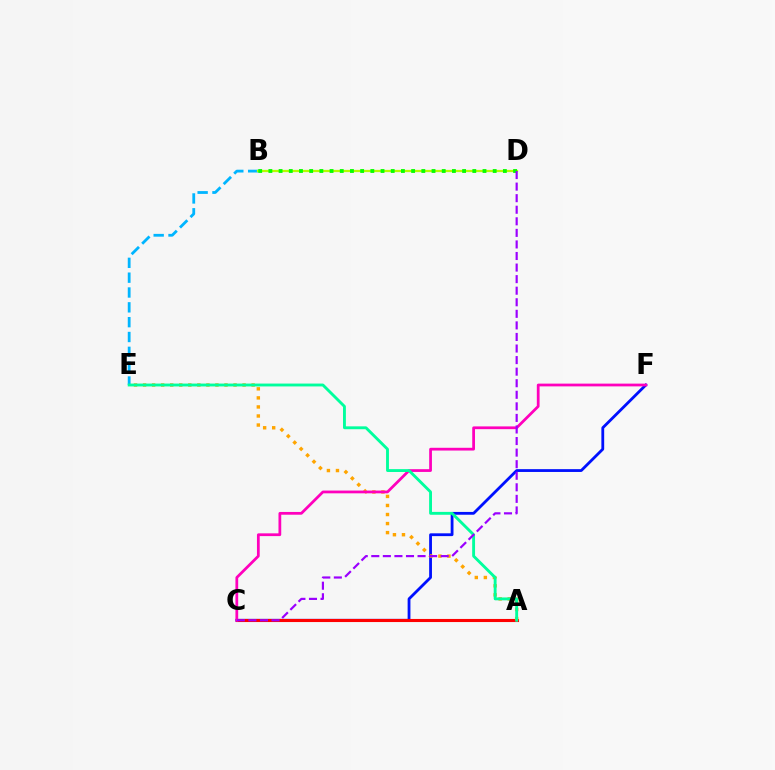{('C', 'F'): [{'color': '#0010ff', 'line_style': 'solid', 'thickness': 2.02}, {'color': '#ff00bd', 'line_style': 'solid', 'thickness': 1.98}], ('A', 'C'): [{'color': '#ff0000', 'line_style': 'solid', 'thickness': 2.23}], ('A', 'E'): [{'color': '#ffa500', 'line_style': 'dotted', 'thickness': 2.46}, {'color': '#00ff9d', 'line_style': 'solid', 'thickness': 2.06}], ('B', 'E'): [{'color': '#00b5ff', 'line_style': 'dashed', 'thickness': 2.02}], ('B', 'D'): [{'color': '#b3ff00', 'line_style': 'solid', 'thickness': 1.63}, {'color': '#08ff00', 'line_style': 'dotted', 'thickness': 2.77}], ('C', 'D'): [{'color': '#9b00ff', 'line_style': 'dashed', 'thickness': 1.57}]}